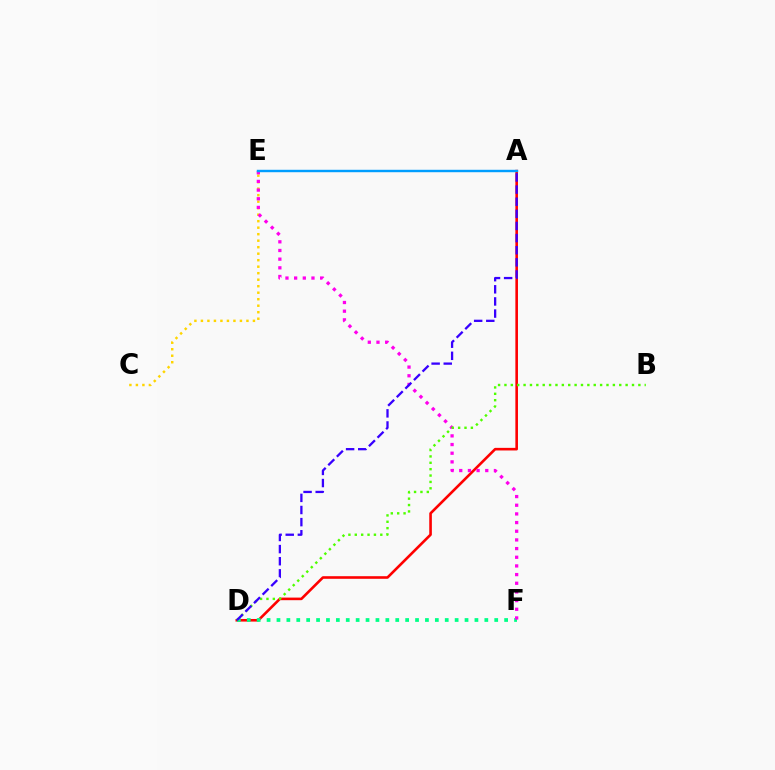{('A', 'D'): [{'color': '#ff0000', 'line_style': 'solid', 'thickness': 1.88}, {'color': '#3700ff', 'line_style': 'dashed', 'thickness': 1.65}], ('C', 'E'): [{'color': '#ffd500', 'line_style': 'dotted', 'thickness': 1.77}], ('D', 'F'): [{'color': '#00ff86', 'line_style': 'dotted', 'thickness': 2.69}], ('E', 'F'): [{'color': '#ff00ed', 'line_style': 'dotted', 'thickness': 2.36}], ('B', 'D'): [{'color': '#4fff00', 'line_style': 'dotted', 'thickness': 1.73}], ('A', 'E'): [{'color': '#009eff', 'line_style': 'solid', 'thickness': 1.74}]}